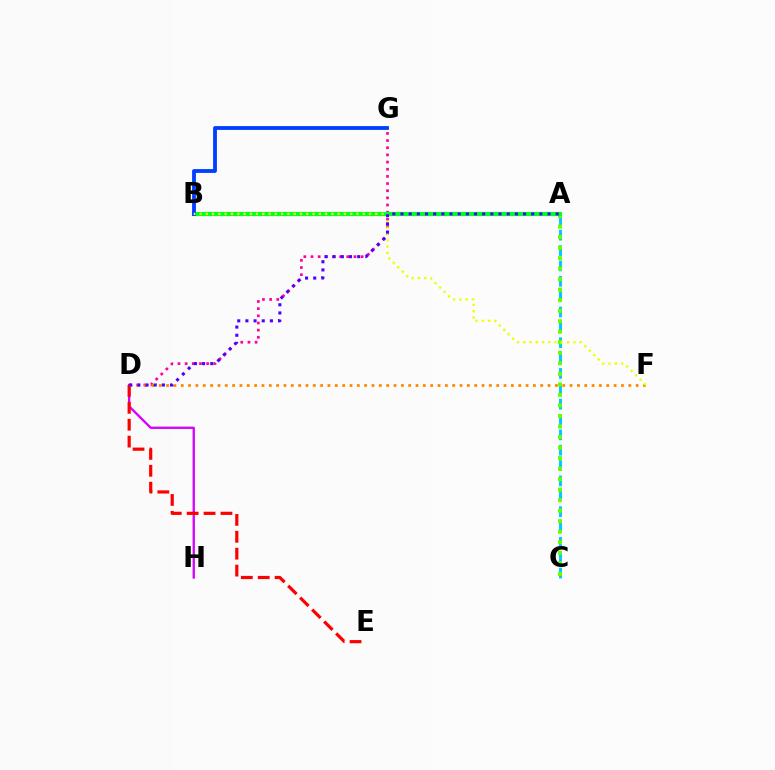{('D', 'G'): [{'color': '#ff00a0', 'line_style': 'dotted', 'thickness': 1.95}], ('D', 'H'): [{'color': '#d600ff', 'line_style': 'solid', 'thickness': 1.67}], ('A', 'B'): [{'color': '#00ffaf', 'line_style': 'dotted', 'thickness': 2.72}, {'color': '#00ff27', 'line_style': 'solid', 'thickness': 2.99}], ('A', 'C'): [{'color': '#00c7ff', 'line_style': 'dashed', 'thickness': 2.09}, {'color': '#66ff00', 'line_style': 'dotted', 'thickness': 2.86}], ('D', 'E'): [{'color': '#ff0000', 'line_style': 'dashed', 'thickness': 2.3}], ('D', 'F'): [{'color': '#ff8800', 'line_style': 'dotted', 'thickness': 1.99}], ('B', 'G'): [{'color': '#003fff', 'line_style': 'solid', 'thickness': 2.76}], ('B', 'F'): [{'color': '#eeff00', 'line_style': 'dotted', 'thickness': 1.71}], ('A', 'D'): [{'color': '#4f00ff', 'line_style': 'dotted', 'thickness': 2.22}]}